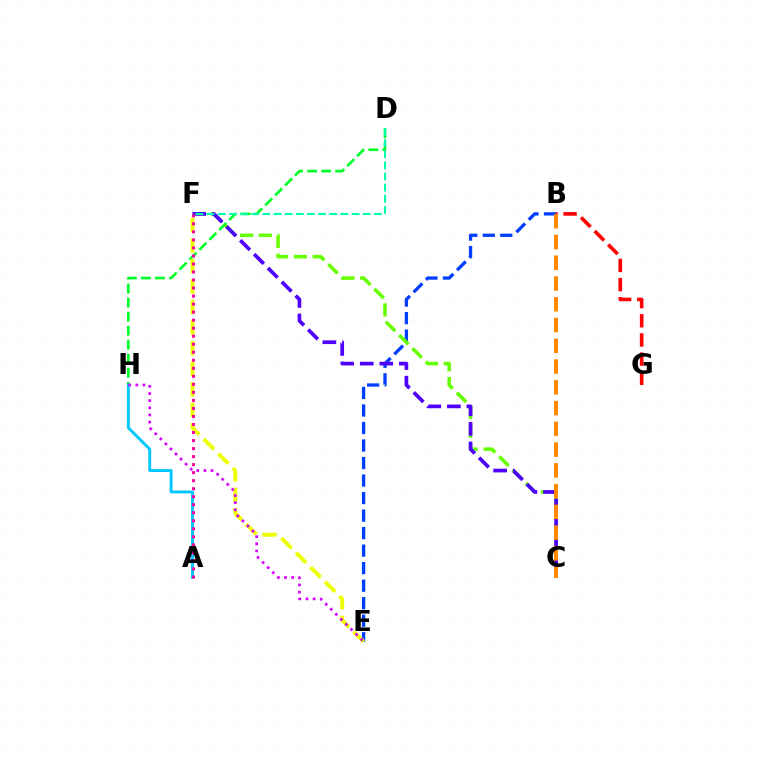{('D', 'H'): [{'color': '#00ff27', 'line_style': 'dashed', 'thickness': 1.91}], ('A', 'H'): [{'color': '#00c7ff', 'line_style': 'solid', 'thickness': 2.09}], ('B', 'E'): [{'color': '#003fff', 'line_style': 'dashed', 'thickness': 2.38}], ('C', 'F'): [{'color': '#66ff00', 'line_style': 'dashed', 'thickness': 2.55}, {'color': '#4f00ff', 'line_style': 'dashed', 'thickness': 2.66}], ('B', 'G'): [{'color': '#ff0000', 'line_style': 'dashed', 'thickness': 2.61}], ('E', 'F'): [{'color': '#eeff00', 'line_style': 'dashed', 'thickness': 2.79}], ('B', 'C'): [{'color': '#ff8800', 'line_style': 'dashed', 'thickness': 2.82}], ('D', 'F'): [{'color': '#00ffaf', 'line_style': 'dashed', 'thickness': 1.52}], ('E', 'H'): [{'color': '#d600ff', 'line_style': 'dotted', 'thickness': 1.94}], ('A', 'F'): [{'color': '#ff00a0', 'line_style': 'dotted', 'thickness': 2.18}]}